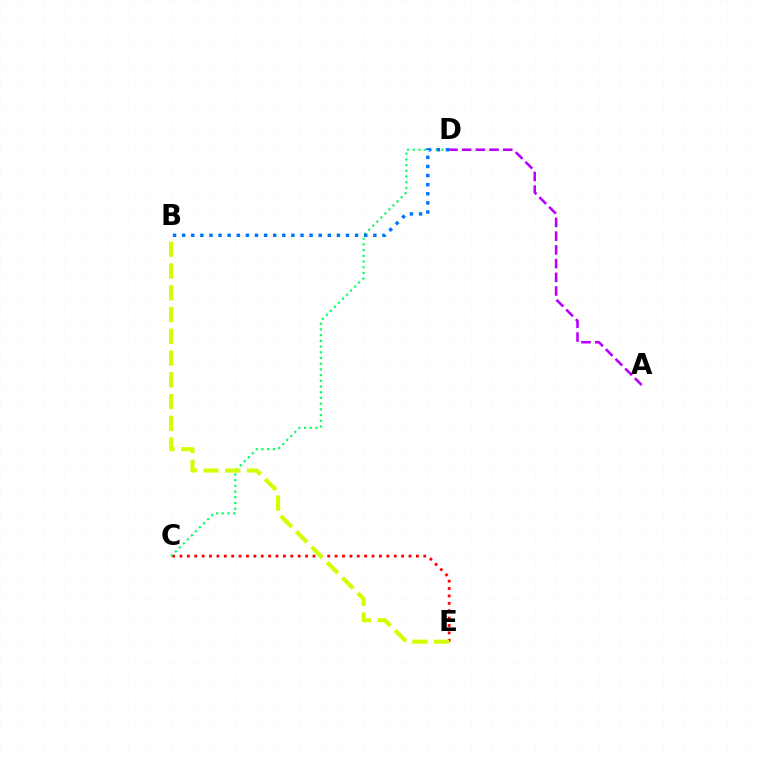{('C', 'E'): [{'color': '#ff0000', 'line_style': 'dotted', 'thickness': 2.01}], ('A', 'D'): [{'color': '#b900ff', 'line_style': 'dashed', 'thickness': 1.86}], ('C', 'D'): [{'color': '#00ff5c', 'line_style': 'dotted', 'thickness': 1.55}], ('B', 'E'): [{'color': '#d1ff00', 'line_style': 'dashed', 'thickness': 2.96}], ('B', 'D'): [{'color': '#0074ff', 'line_style': 'dotted', 'thickness': 2.47}]}